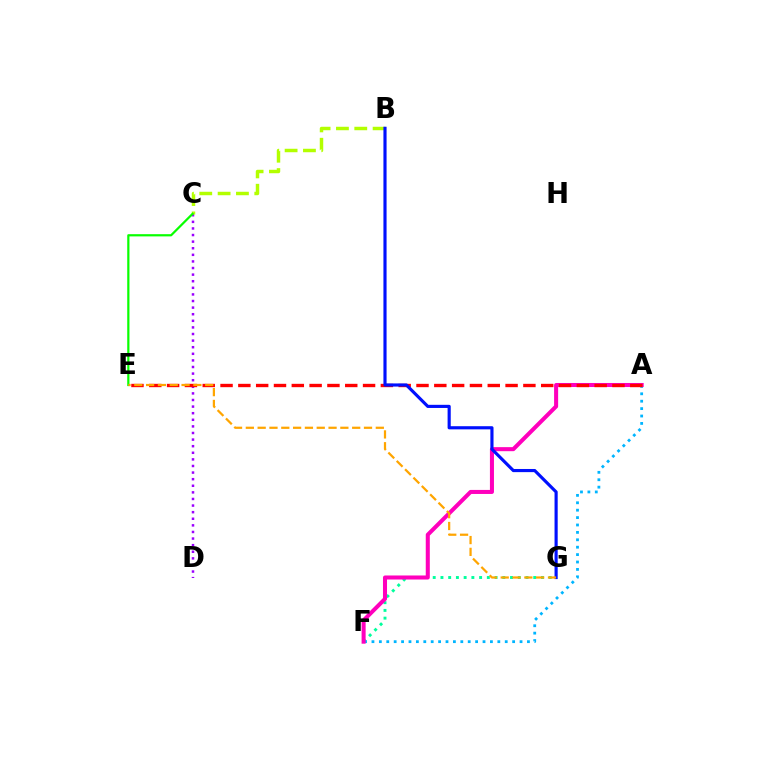{('F', 'G'): [{'color': '#00ff9d', 'line_style': 'dotted', 'thickness': 2.1}], ('A', 'F'): [{'color': '#00b5ff', 'line_style': 'dotted', 'thickness': 2.01}, {'color': '#ff00bd', 'line_style': 'solid', 'thickness': 2.91}], ('C', 'D'): [{'color': '#9b00ff', 'line_style': 'dotted', 'thickness': 1.79}], ('B', 'C'): [{'color': '#b3ff00', 'line_style': 'dashed', 'thickness': 2.49}], ('C', 'E'): [{'color': '#08ff00', 'line_style': 'solid', 'thickness': 1.59}], ('A', 'E'): [{'color': '#ff0000', 'line_style': 'dashed', 'thickness': 2.42}], ('B', 'G'): [{'color': '#0010ff', 'line_style': 'solid', 'thickness': 2.27}], ('E', 'G'): [{'color': '#ffa500', 'line_style': 'dashed', 'thickness': 1.61}]}